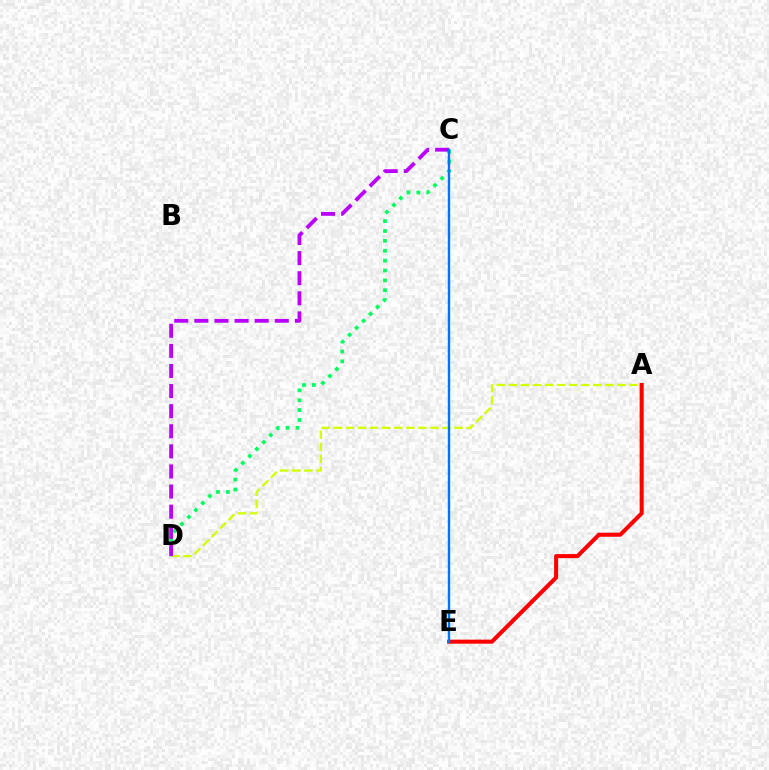{('C', 'D'): [{'color': '#00ff5c', 'line_style': 'dotted', 'thickness': 2.68}, {'color': '#b900ff', 'line_style': 'dashed', 'thickness': 2.73}], ('A', 'D'): [{'color': '#d1ff00', 'line_style': 'dashed', 'thickness': 1.64}], ('A', 'E'): [{'color': '#ff0000', 'line_style': 'solid', 'thickness': 2.92}], ('C', 'E'): [{'color': '#0074ff', 'line_style': 'solid', 'thickness': 1.72}]}